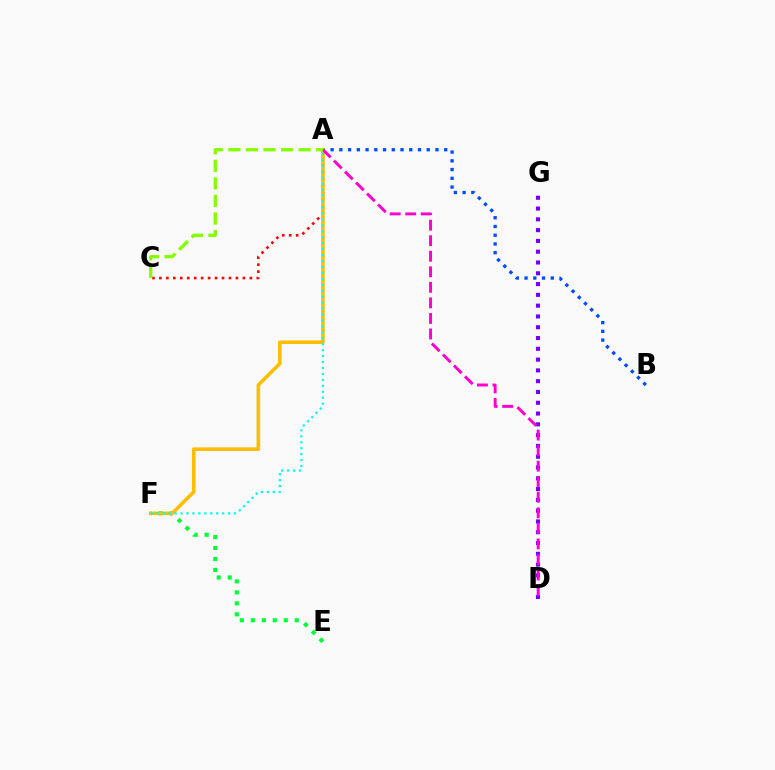{('A', 'C'): [{'color': '#ff0000', 'line_style': 'dotted', 'thickness': 1.89}, {'color': '#84ff00', 'line_style': 'dashed', 'thickness': 2.39}], ('E', 'F'): [{'color': '#00ff39', 'line_style': 'dotted', 'thickness': 2.98}], ('A', 'B'): [{'color': '#004bff', 'line_style': 'dotted', 'thickness': 2.37}], ('D', 'G'): [{'color': '#7200ff', 'line_style': 'dotted', 'thickness': 2.93}], ('A', 'F'): [{'color': '#ffbd00', 'line_style': 'solid', 'thickness': 2.57}, {'color': '#00fff6', 'line_style': 'dotted', 'thickness': 1.62}], ('A', 'D'): [{'color': '#ff00cf', 'line_style': 'dashed', 'thickness': 2.11}]}